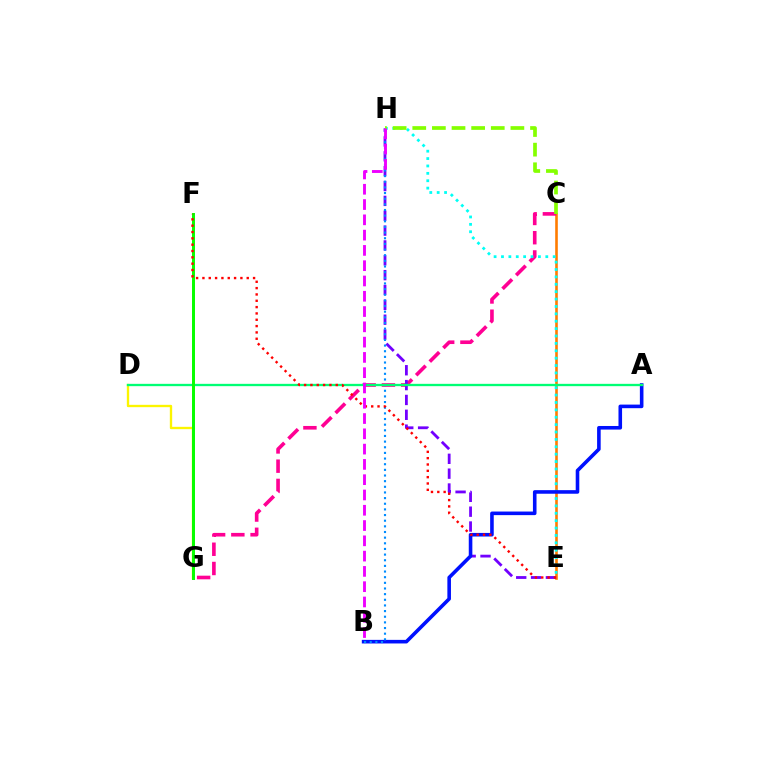{('C', 'E'): [{'color': '#ff7c00', 'line_style': 'solid', 'thickness': 1.88}], ('C', 'G'): [{'color': '#ff0094', 'line_style': 'dashed', 'thickness': 2.61}], ('E', 'H'): [{'color': '#7200ff', 'line_style': 'dashed', 'thickness': 2.02}, {'color': '#00fff6', 'line_style': 'dotted', 'thickness': 2.01}], ('A', 'B'): [{'color': '#0010ff', 'line_style': 'solid', 'thickness': 2.58}], ('D', 'G'): [{'color': '#fcf500', 'line_style': 'solid', 'thickness': 1.69}], ('B', 'H'): [{'color': '#008cff', 'line_style': 'dotted', 'thickness': 1.53}, {'color': '#ee00ff', 'line_style': 'dashed', 'thickness': 2.08}], ('A', 'D'): [{'color': '#00ff74', 'line_style': 'solid', 'thickness': 1.67}], ('F', 'G'): [{'color': '#08ff00', 'line_style': 'solid', 'thickness': 2.14}], ('C', 'H'): [{'color': '#84ff00', 'line_style': 'dashed', 'thickness': 2.67}], ('E', 'F'): [{'color': '#ff0000', 'line_style': 'dotted', 'thickness': 1.72}]}